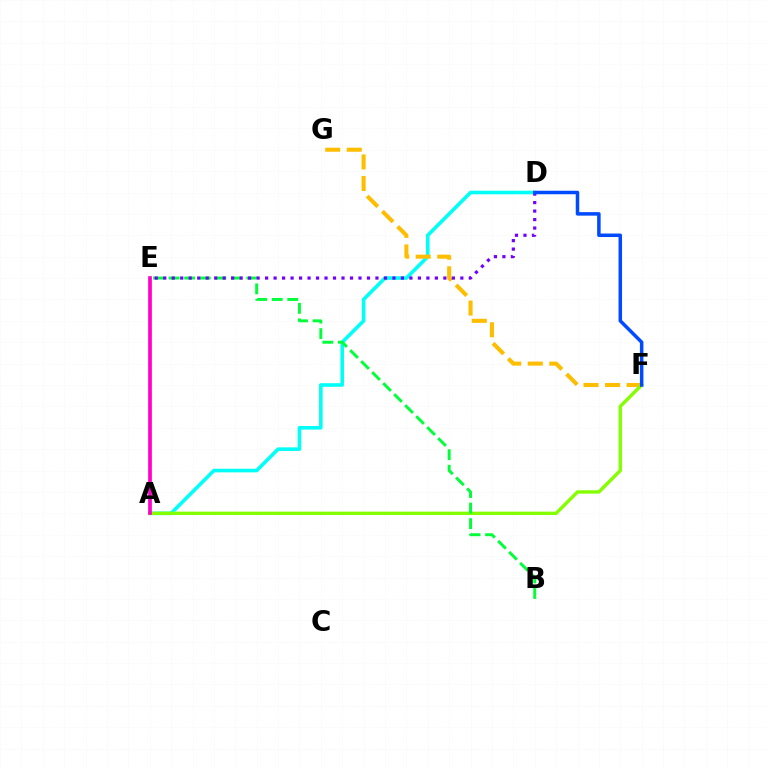{('A', 'D'): [{'color': '#00fff6', 'line_style': 'solid', 'thickness': 2.59}], ('F', 'G'): [{'color': '#ffbd00', 'line_style': 'dashed', 'thickness': 2.93}], ('A', 'F'): [{'color': '#84ff00', 'line_style': 'solid', 'thickness': 2.45}], ('A', 'E'): [{'color': '#ff0000', 'line_style': 'solid', 'thickness': 1.72}, {'color': '#ff00cf', 'line_style': 'solid', 'thickness': 2.6}], ('B', 'E'): [{'color': '#00ff39', 'line_style': 'dashed', 'thickness': 2.11}], ('D', 'E'): [{'color': '#7200ff', 'line_style': 'dotted', 'thickness': 2.31}], ('D', 'F'): [{'color': '#004bff', 'line_style': 'solid', 'thickness': 2.52}]}